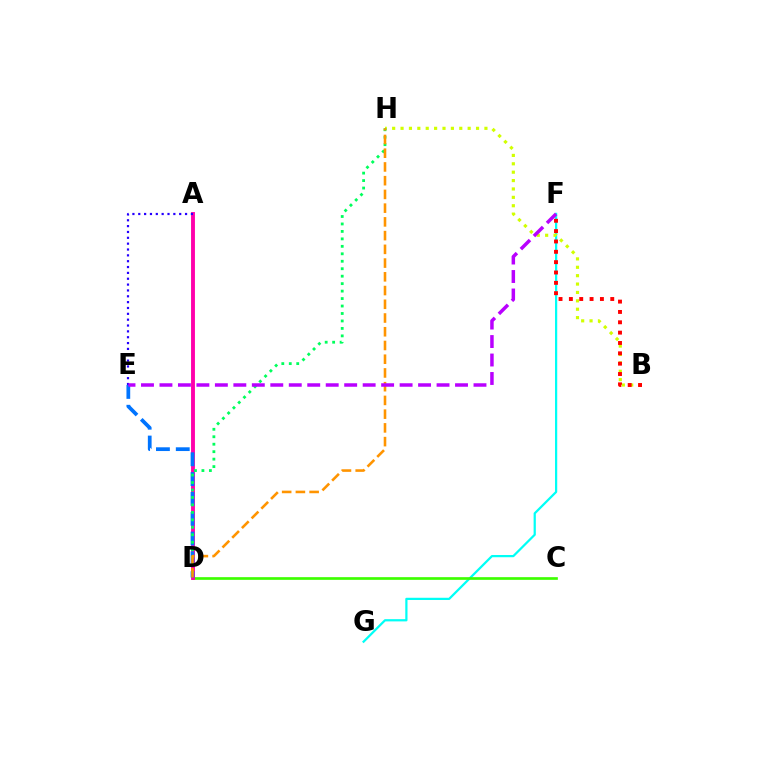{('F', 'G'): [{'color': '#00fff6', 'line_style': 'solid', 'thickness': 1.61}], ('C', 'D'): [{'color': '#3dff00', 'line_style': 'solid', 'thickness': 1.93}], ('B', 'H'): [{'color': '#d1ff00', 'line_style': 'dotted', 'thickness': 2.28}], ('A', 'D'): [{'color': '#ff00ac', 'line_style': 'solid', 'thickness': 2.8}], ('D', 'E'): [{'color': '#0074ff', 'line_style': 'dashed', 'thickness': 2.69}], ('A', 'E'): [{'color': '#2500ff', 'line_style': 'dotted', 'thickness': 1.59}], ('D', 'H'): [{'color': '#00ff5c', 'line_style': 'dotted', 'thickness': 2.03}, {'color': '#ff9400', 'line_style': 'dashed', 'thickness': 1.87}], ('B', 'F'): [{'color': '#ff0000', 'line_style': 'dotted', 'thickness': 2.81}], ('E', 'F'): [{'color': '#b900ff', 'line_style': 'dashed', 'thickness': 2.51}]}